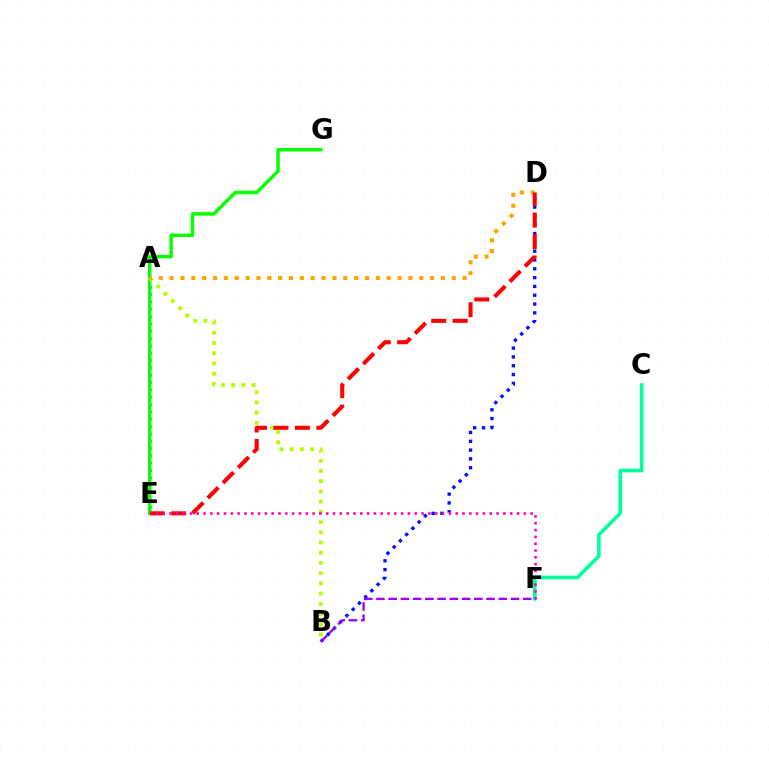{('C', 'F'): [{'color': '#00ff9d', 'line_style': 'solid', 'thickness': 2.6}], ('A', 'E'): [{'color': '#00b5ff', 'line_style': 'dotted', 'thickness': 1.99}], ('B', 'D'): [{'color': '#0010ff', 'line_style': 'dotted', 'thickness': 2.4}], ('E', 'G'): [{'color': '#08ff00', 'line_style': 'solid', 'thickness': 2.48}], ('A', 'B'): [{'color': '#b3ff00', 'line_style': 'dotted', 'thickness': 2.78}], ('A', 'D'): [{'color': '#ffa500', 'line_style': 'dotted', 'thickness': 2.95}], ('D', 'E'): [{'color': '#ff0000', 'line_style': 'dashed', 'thickness': 2.92}], ('E', 'F'): [{'color': '#ff00bd', 'line_style': 'dotted', 'thickness': 1.85}], ('B', 'F'): [{'color': '#9b00ff', 'line_style': 'dashed', 'thickness': 1.66}]}